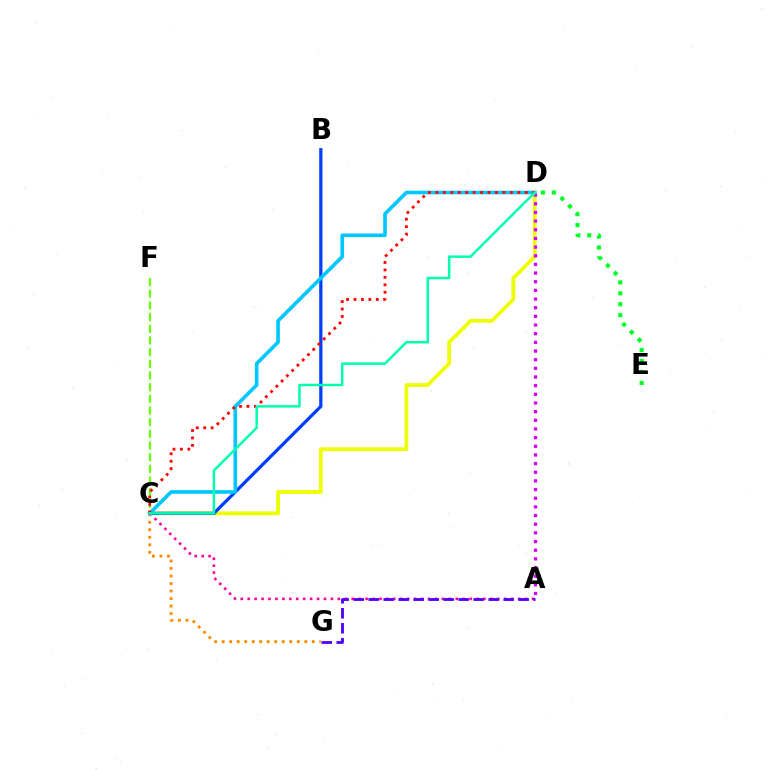{('C', 'D'): [{'color': '#eeff00', 'line_style': 'solid', 'thickness': 2.71}, {'color': '#00c7ff', 'line_style': 'solid', 'thickness': 2.61}, {'color': '#ff0000', 'line_style': 'dotted', 'thickness': 2.02}, {'color': '#00ffaf', 'line_style': 'solid', 'thickness': 1.78}], ('A', 'D'): [{'color': '#d600ff', 'line_style': 'dotted', 'thickness': 2.35}], ('C', 'F'): [{'color': '#66ff00', 'line_style': 'dashed', 'thickness': 1.59}], ('B', 'C'): [{'color': '#003fff', 'line_style': 'solid', 'thickness': 2.33}], ('C', 'G'): [{'color': '#ff8800', 'line_style': 'dotted', 'thickness': 2.04}], ('A', 'C'): [{'color': '#ff00a0', 'line_style': 'dotted', 'thickness': 1.88}], ('D', 'E'): [{'color': '#00ff27', 'line_style': 'dotted', 'thickness': 2.97}], ('A', 'G'): [{'color': '#4f00ff', 'line_style': 'dashed', 'thickness': 2.04}]}